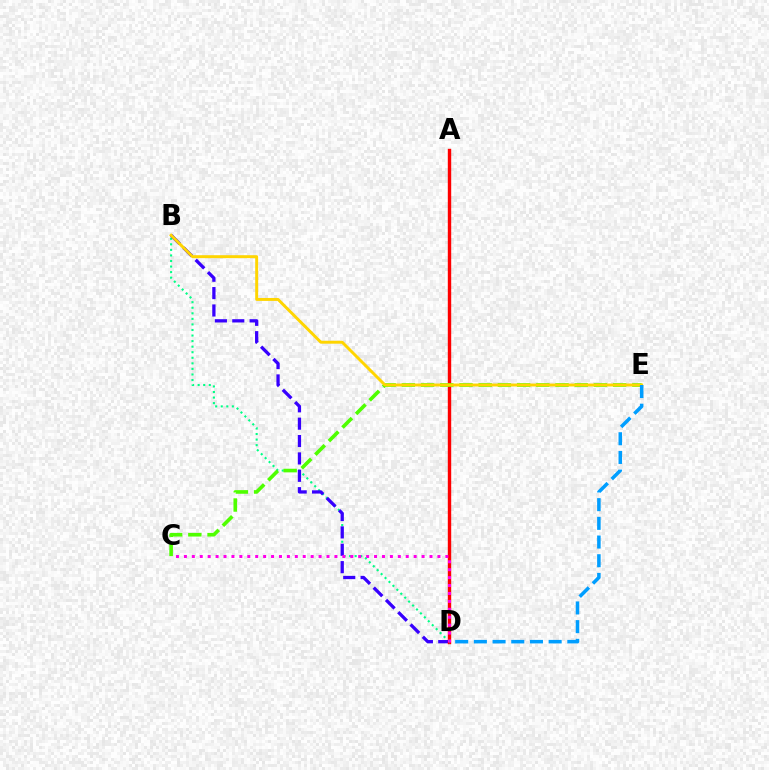{('B', 'D'): [{'color': '#00ff86', 'line_style': 'dotted', 'thickness': 1.51}, {'color': '#3700ff', 'line_style': 'dashed', 'thickness': 2.36}], ('A', 'D'): [{'color': '#ff0000', 'line_style': 'solid', 'thickness': 2.44}], ('C', 'E'): [{'color': '#4fff00', 'line_style': 'dashed', 'thickness': 2.61}], ('B', 'E'): [{'color': '#ffd500', 'line_style': 'solid', 'thickness': 2.11}], ('C', 'D'): [{'color': '#ff00ed', 'line_style': 'dotted', 'thickness': 2.15}], ('D', 'E'): [{'color': '#009eff', 'line_style': 'dashed', 'thickness': 2.54}]}